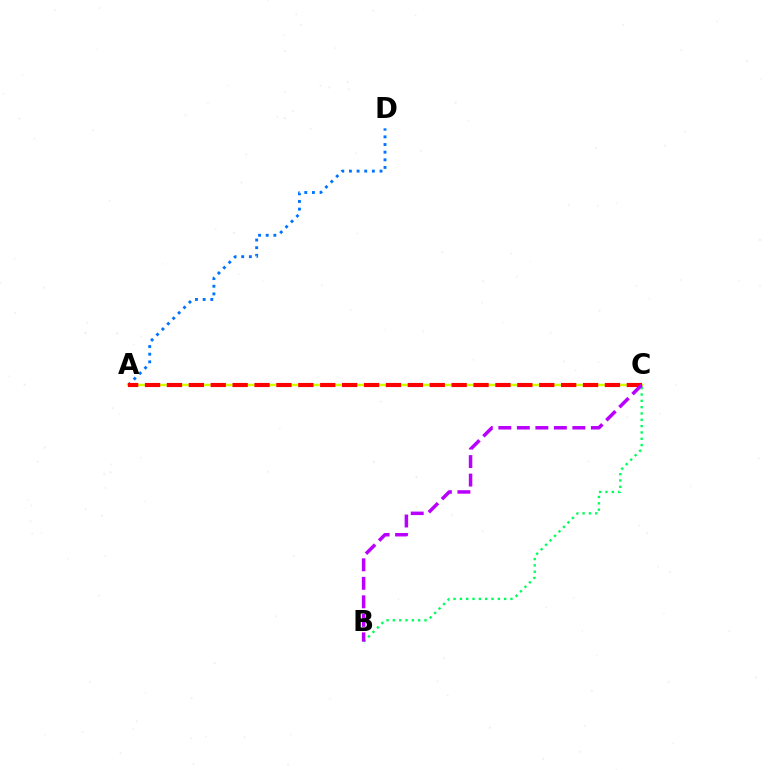{('A', 'C'): [{'color': '#d1ff00', 'line_style': 'solid', 'thickness': 1.76}, {'color': '#ff0000', 'line_style': 'dashed', 'thickness': 2.98}], ('B', 'C'): [{'color': '#00ff5c', 'line_style': 'dotted', 'thickness': 1.72}, {'color': '#b900ff', 'line_style': 'dashed', 'thickness': 2.51}], ('A', 'D'): [{'color': '#0074ff', 'line_style': 'dotted', 'thickness': 2.08}]}